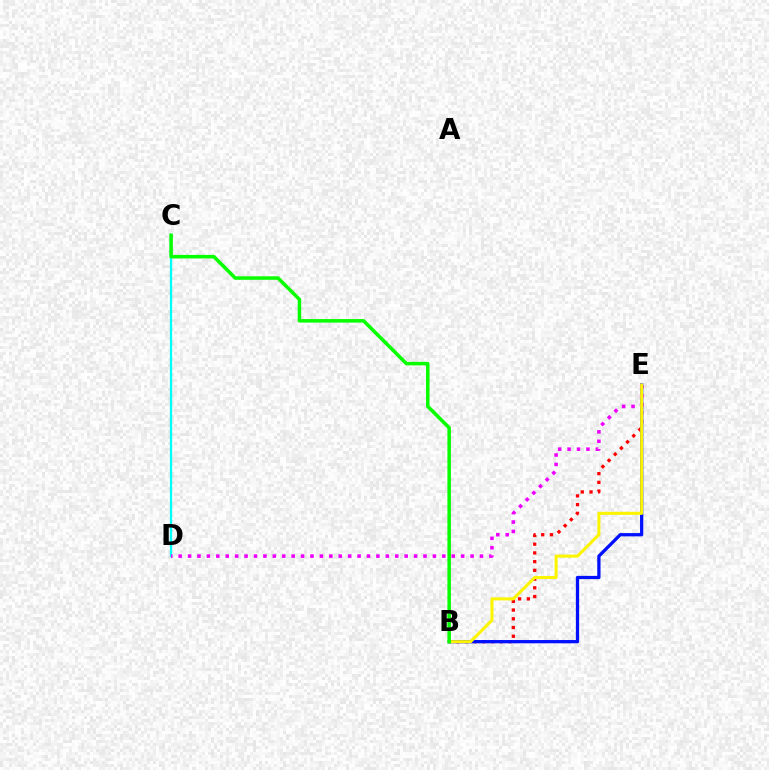{('B', 'E'): [{'color': '#ff0000', 'line_style': 'dotted', 'thickness': 2.37}, {'color': '#0010ff', 'line_style': 'solid', 'thickness': 2.35}, {'color': '#fcf500', 'line_style': 'solid', 'thickness': 2.19}], ('C', 'D'): [{'color': '#00fff6', 'line_style': 'solid', 'thickness': 1.66}], ('D', 'E'): [{'color': '#ee00ff', 'line_style': 'dotted', 'thickness': 2.56}], ('B', 'C'): [{'color': '#08ff00', 'line_style': 'solid', 'thickness': 2.53}]}